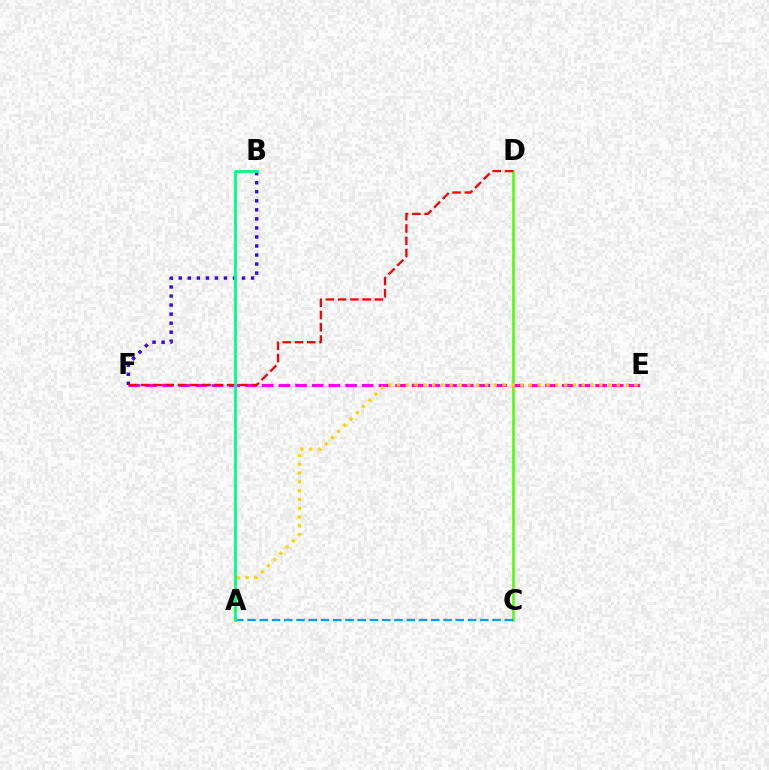{('E', 'F'): [{'color': '#ff00ed', 'line_style': 'dashed', 'thickness': 2.26}], ('C', 'D'): [{'color': '#4fff00', 'line_style': 'solid', 'thickness': 1.84}], ('A', 'C'): [{'color': '#009eff', 'line_style': 'dashed', 'thickness': 1.66}], ('B', 'F'): [{'color': '#3700ff', 'line_style': 'dotted', 'thickness': 2.46}], ('A', 'E'): [{'color': '#ffd500', 'line_style': 'dotted', 'thickness': 2.39}], ('D', 'F'): [{'color': '#ff0000', 'line_style': 'dashed', 'thickness': 1.67}], ('A', 'B'): [{'color': '#00ff86', 'line_style': 'solid', 'thickness': 2.03}]}